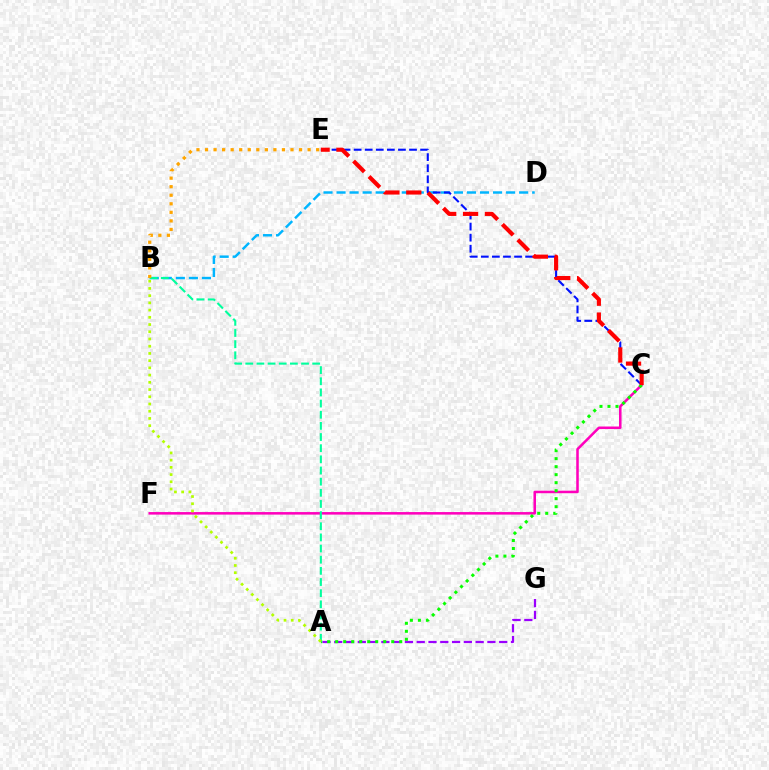{('B', 'D'): [{'color': '#00b5ff', 'line_style': 'dashed', 'thickness': 1.77}], ('C', 'E'): [{'color': '#0010ff', 'line_style': 'dashed', 'thickness': 1.51}, {'color': '#ff0000', 'line_style': 'dashed', 'thickness': 2.97}], ('A', 'G'): [{'color': '#9b00ff', 'line_style': 'dashed', 'thickness': 1.6}], ('C', 'F'): [{'color': '#ff00bd', 'line_style': 'solid', 'thickness': 1.83}], ('A', 'C'): [{'color': '#08ff00', 'line_style': 'dotted', 'thickness': 2.18}], ('A', 'B'): [{'color': '#00ff9d', 'line_style': 'dashed', 'thickness': 1.52}, {'color': '#b3ff00', 'line_style': 'dotted', 'thickness': 1.96}], ('B', 'E'): [{'color': '#ffa500', 'line_style': 'dotted', 'thickness': 2.32}]}